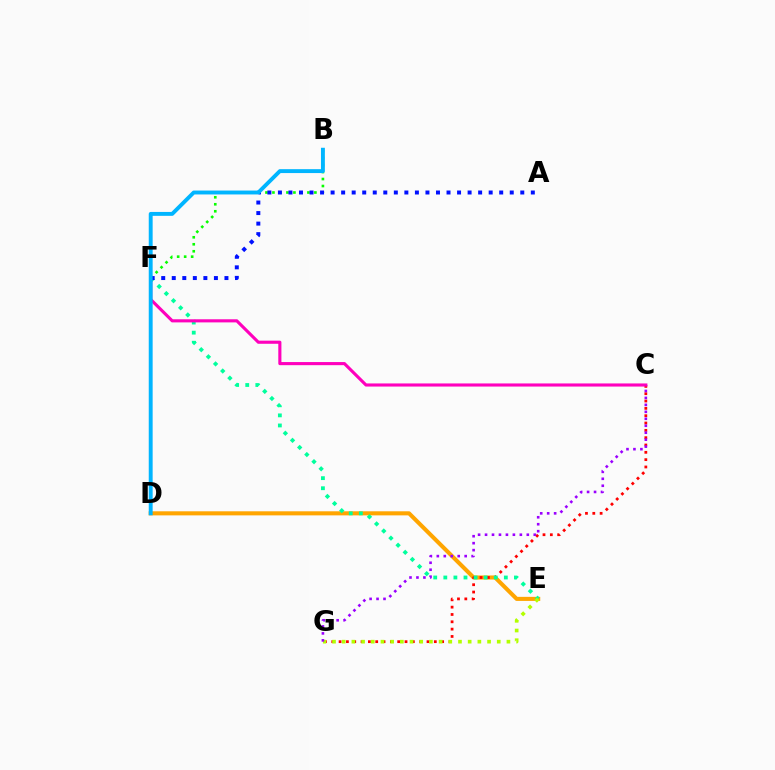{('D', 'E'): [{'color': '#ffa500', 'line_style': 'solid', 'thickness': 2.93}], ('C', 'G'): [{'color': '#ff0000', 'line_style': 'dotted', 'thickness': 1.99}, {'color': '#9b00ff', 'line_style': 'dotted', 'thickness': 1.89}], ('E', 'F'): [{'color': '#00ff9d', 'line_style': 'dotted', 'thickness': 2.74}], ('E', 'G'): [{'color': '#b3ff00', 'line_style': 'dotted', 'thickness': 2.63}], ('B', 'F'): [{'color': '#08ff00', 'line_style': 'dotted', 'thickness': 1.9}], ('C', 'F'): [{'color': '#ff00bd', 'line_style': 'solid', 'thickness': 2.24}], ('A', 'F'): [{'color': '#0010ff', 'line_style': 'dotted', 'thickness': 2.86}], ('B', 'D'): [{'color': '#00b5ff', 'line_style': 'solid', 'thickness': 2.81}]}